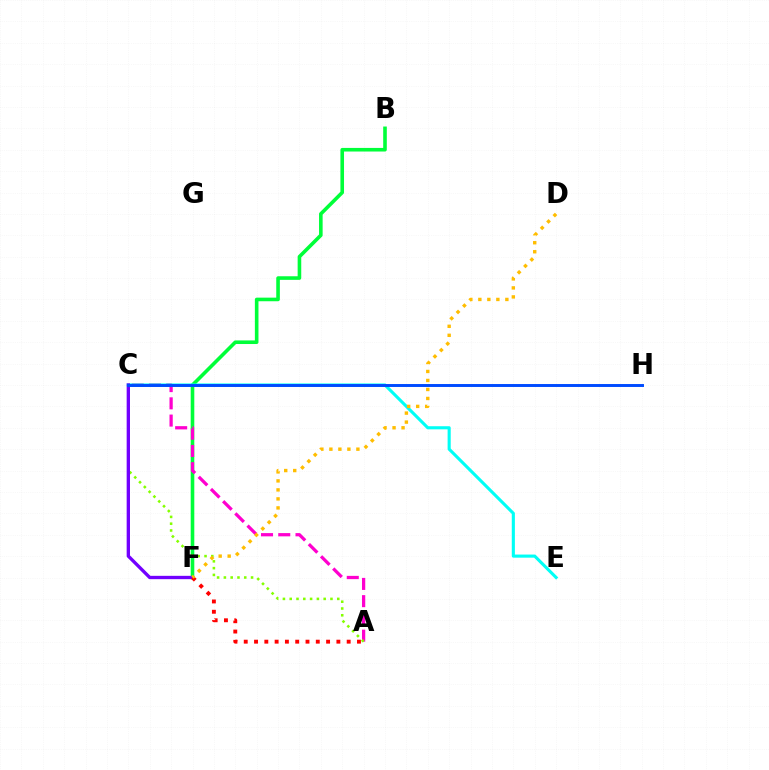{('B', 'F'): [{'color': '#00ff39', 'line_style': 'solid', 'thickness': 2.59}], ('A', 'C'): [{'color': '#ff00cf', 'line_style': 'dashed', 'thickness': 2.34}, {'color': '#84ff00', 'line_style': 'dotted', 'thickness': 1.84}], ('C', 'E'): [{'color': '#00fff6', 'line_style': 'solid', 'thickness': 2.24}], ('C', 'F'): [{'color': '#7200ff', 'line_style': 'solid', 'thickness': 2.4}], ('A', 'F'): [{'color': '#ff0000', 'line_style': 'dotted', 'thickness': 2.8}], ('D', 'F'): [{'color': '#ffbd00', 'line_style': 'dotted', 'thickness': 2.45}], ('C', 'H'): [{'color': '#004bff', 'line_style': 'solid', 'thickness': 2.12}]}